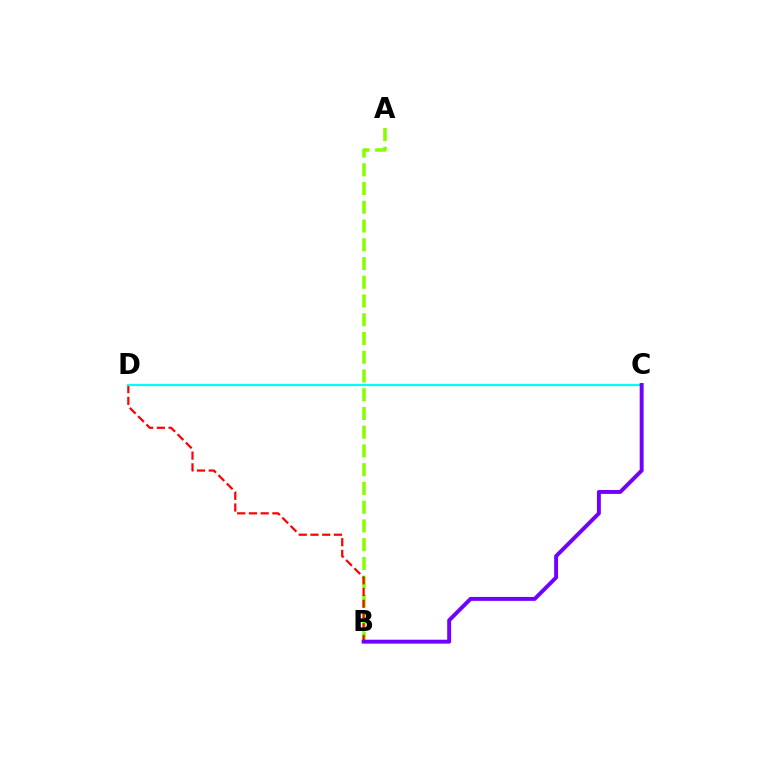{('A', 'B'): [{'color': '#84ff00', 'line_style': 'dashed', 'thickness': 2.55}], ('B', 'D'): [{'color': '#ff0000', 'line_style': 'dashed', 'thickness': 1.59}], ('C', 'D'): [{'color': '#00fff6', 'line_style': 'solid', 'thickness': 1.61}], ('B', 'C'): [{'color': '#7200ff', 'line_style': 'solid', 'thickness': 2.83}]}